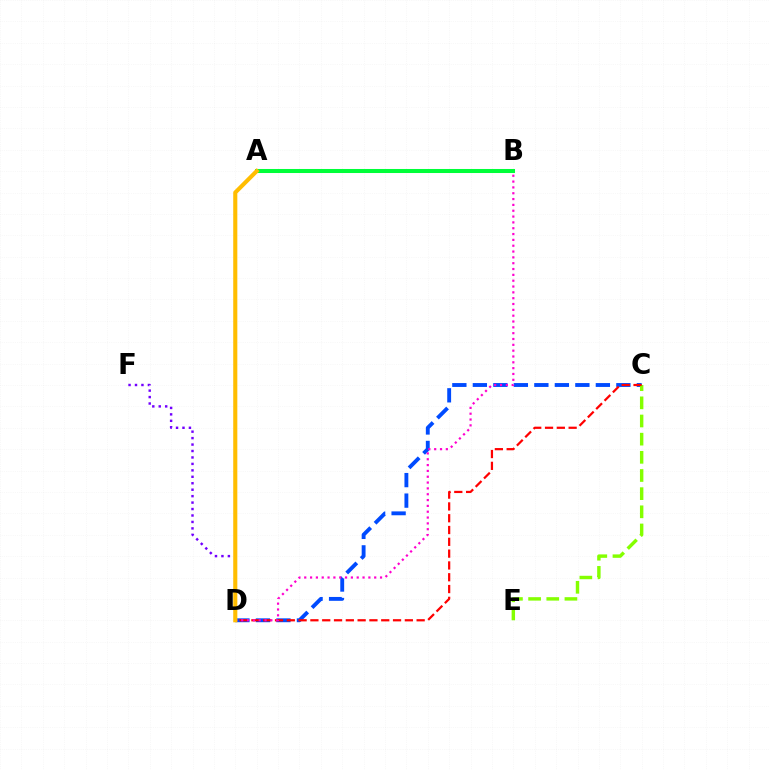{('A', 'B'): [{'color': '#00fff6', 'line_style': 'solid', 'thickness': 2.69}, {'color': '#00ff39', 'line_style': 'solid', 'thickness': 2.91}], ('C', 'D'): [{'color': '#004bff', 'line_style': 'dashed', 'thickness': 2.79}, {'color': '#ff0000', 'line_style': 'dashed', 'thickness': 1.6}], ('C', 'E'): [{'color': '#84ff00', 'line_style': 'dashed', 'thickness': 2.47}], ('D', 'F'): [{'color': '#7200ff', 'line_style': 'dotted', 'thickness': 1.75}], ('B', 'D'): [{'color': '#ff00cf', 'line_style': 'dotted', 'thickness': 1.58}], ('A', 'D'): [{'color': '#ffbd00', 'line_style': 'solid', 'thickness': 2.95}]}